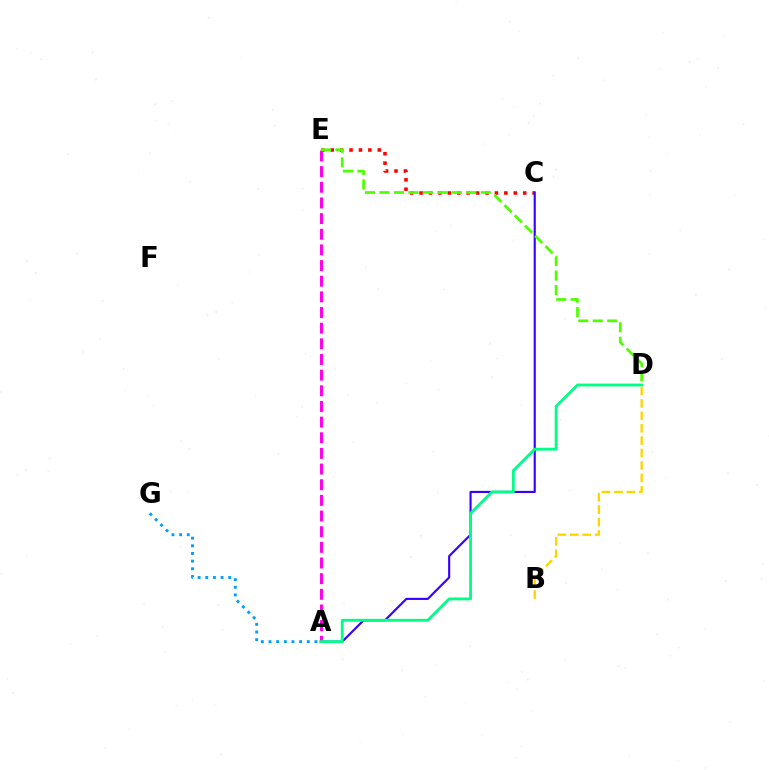{('C', 'E'): [{'color': '#ff0000', 'line_style': 'dotted', 'thickness': 2.56}], ('A', 'C'): [{'color': '#3700ff', 'line_style': 'solid', 'thickness': 1.54}], ('A', 'E'): [{'color': '#ff00ed', 'line_style': 'dashed', 'thickness': 2.13}], ('A', 'D'): [{'color': '#00ff86', 'line_style': 'solid', 'thickness': 2.04}], ('A', 'G'): [{'color': '#009eff', 'line_style': 'dotted', 'thickness': 2.08}], ('B', 'D'): [{'color': '#ffd500', 'line_style': 'dashed', 'thickness': 1.69}], ('D', 'E'): [{'color': '#4fff00', 'line_style': 'dashed', 'thickness': 1.97}]}